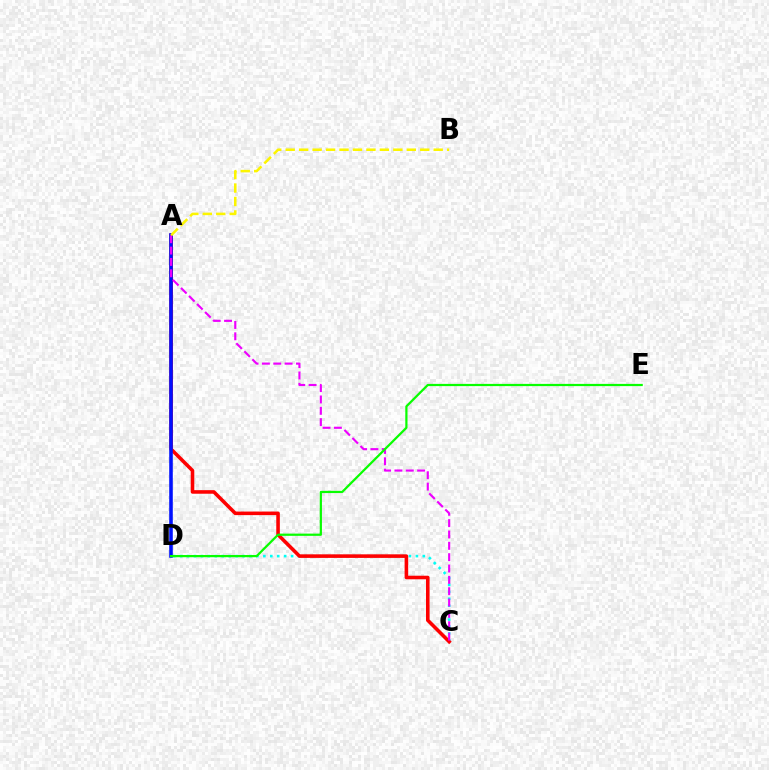{('C', 'D'): [{'color': '#00fff6', 'line_style': 'dotted', 'thickness': 1.88}], ('A', 'C'): [{'color': '#ff0000', 'line_style': 'solid', 'thickness': 2.57}, {'color': '#ee00ff', 'line_style': 'dashed', 'thickness': 1.54}], ('A', 'D'): [{'color': '#0010ff', 'line_style': 'solid', 'thickness': 2.57}], ('D', 'E'): [{'color': '#08ff00', 'line_style': 'solid', 'thickness': 1.6}], ('A', 'B'): [{'color': '#fcf500', 'line_style': 'dashed', 'thickness': 1.83}]}